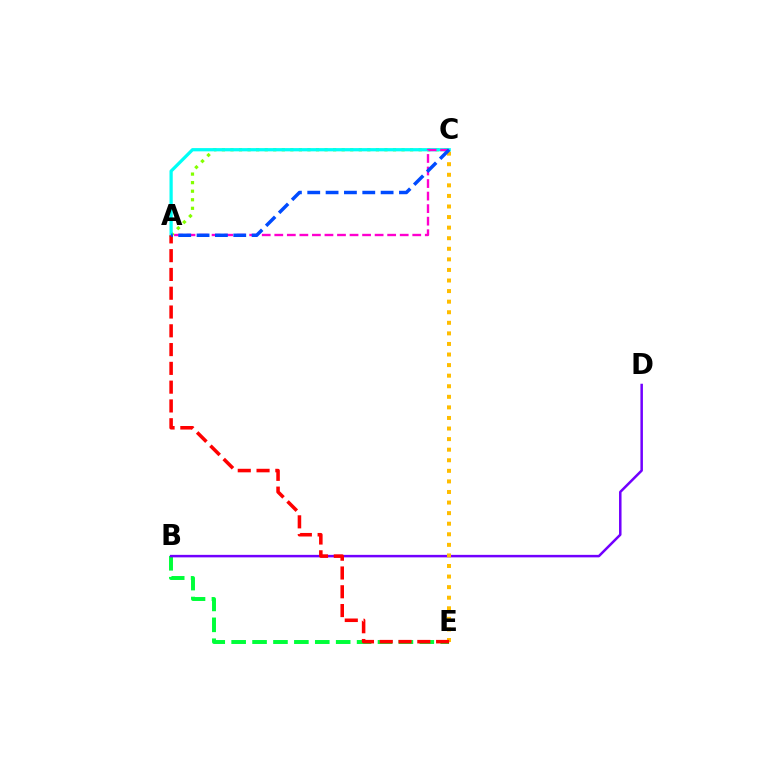{('A', 'C'): [{'color': '#84ff00', 'line_style': 'dotted', 'thickness': 2.32}, {'color': '#00fff6', 'line_style': 'solid', 'thickness': 2.33}, {'color': '#ff00cf', 'line_style': 'dashed', 'thickness': 1.7}, {'color': '#004bff', 'line_style': 'dashed', 'thickness': 2.49}], ('B', 'E'): [{'color': '#00ff39', 'line_style': 'dashed', 'thickness': 2.84}], ('B', 'D'): [{'color': '#7200ff', 'line_style': 'solid', 'thickness': 1.8}], ('C', 'E'): [{'color': '#ffbd00', 'line_style': 'dotted', 'thickness': 2.87}], ('A', 'E'): [{'color': '#ff0000', 'line_style': 'dashed', 'thickness': 2.55}]}